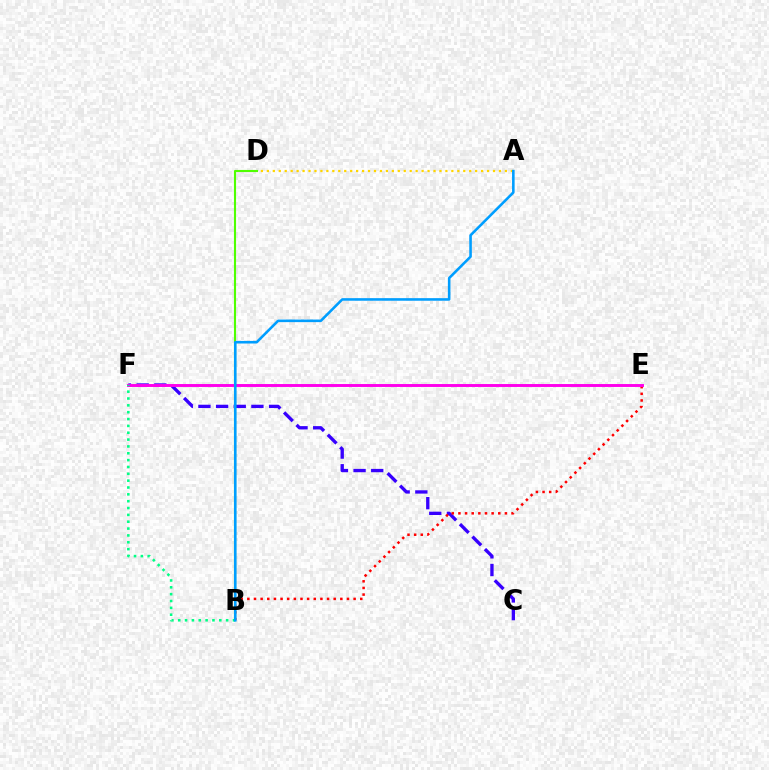{('C', 'F'): [{'color': '#3700ff', 'line_style': 'dashed', 'thickness': 2.4}], ('A', 'D'): [{'color': '#ffd500', 'line_style': 'dotted', 'thickness': 1.62}], ('B', 'E'): [{'color': '#ff0000', 'line_style': 'dotted', 'thickness': 1.8}], ('E', 'F'): [{'color': '#ff00ed', 'line_style': 'solid', 'thickness': 2.1}], ('B', 'D'): [{'color': '#4fff00', 'line_style': 'solid', 'thickness': 1.52}], ('B', 'F'): [{'color': '#00ff86', 'line_style': 'dotted', 'thickness': 1.86}], ('A', 'B'): [{'color': '#009eff', 'line_style': 'solid', 'thickness': 1.86}]}